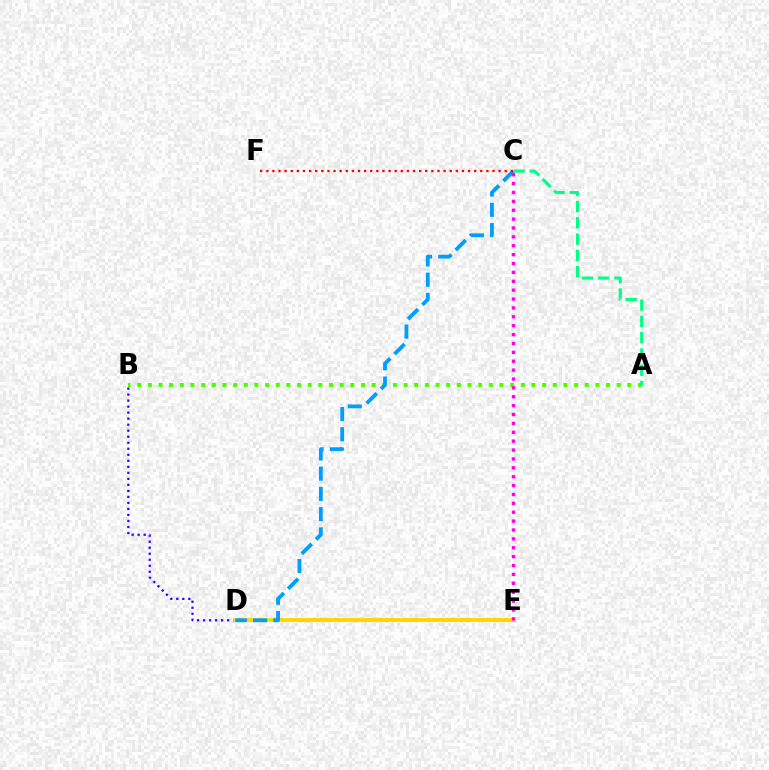{('B', 'D'): [{'color': '#3700ff', 'line_style': 'dotted', 'thickness': 1.64}], ('D', 'E'): [{'color': '#ffd500', 'line_style': 'solid', 'thickness': 2.78}], ('A', 'B'): [{'color': '#4fff00', 'line_style': 'dotted', 'thickness': 2.89}], ('C', 'D'): [{'color': '#009eff', 'line_style': 'dashed', 'thickness': 2.75}], ('C', 'E'): [{'color': '#ff00ed', 'line_style': 'dotted', 'thickness': 2.41}], ('C', 'F'): [{'color': '#ff0000', 'line_style': 'dotted', 'thickness': 1.66}], ('A', 'C'): [{'color': '#00ff86', 'line_style': 'dashed', 'thickness': 2.21}]}